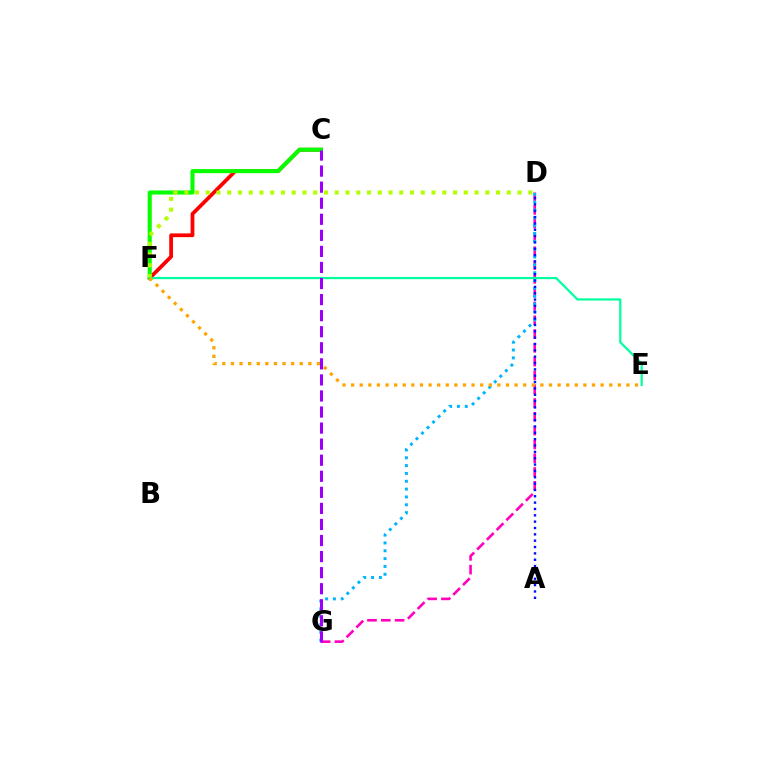{('C', 'F'): [{'color': '#ff0000', 'line_style': 'solid', 'thickness': 2.71}, {'color': '#08ff00', 'line_style': 'solid', 'thickness': 2.94}], ('D', 'F'): [{'color': '#b3ff00', 'line_style': 'dotted', 'thickness': 2.92}], ('D', 'G'): [{'color': '#ff00bd', 'line_style': 'dashed', 'thickness': 1.87}, {'color': '#00b5ff', 'line_style': 'dotted', 'thickness': 2.13}], ('E', 'F'): [{'color': '#00ff9d', 'line_style': 'solid', 'thickness': 1.59}, {'color': '#ffa500', 'line_style': 'dotted', 'thickness': 2.34}], ('C', 'G'): [{'color': '#9b00ff', 'line_style': 'dashed', 'thickness': 2.18}], ('A', 'D'): [{'color': '#0010ff', 'line_style': 'dotted', 'thickness': 1.72}]}